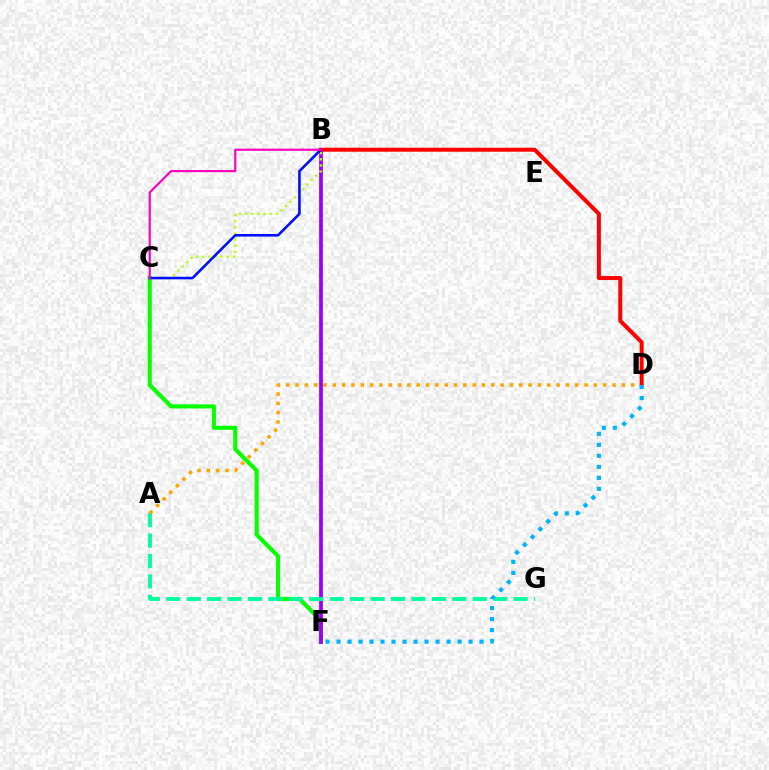{('C', 'F'): [{'color': '#08ff00', 'line_style': 'solid', 'thickness': 2.95}], ('B', 'F'): [{'color': '#9b00ff', 'line_style': 'solid', 'thickness': 2.7}], ('A', 'G'): [{'color': '#00ff9d', 'line_style': 'dashed', 'thickness': 2.78}], ('A', 'D'): [{'color': '#ffa500', 'line_style': 'dotted', 'thickness': 2.53}], ('B', 'C'): [{'color': '#b3ff00', 'line_style': 'dotted', 'thickness': 1.66}, {'color': '#0010ff', 'line_style': 'solid', 'thickness': 1.87}, {'color': '#ff00bd', 'line_style': 'solid', 'thickness': 1.56}], ('B', 'D'): [{'color': '#ff0000', 'line_style': 'solid', 'thickness': 2.87}], ('D', 'F'): [{'color': '#00b5ff', 'line_style': 'dotted', 'thickness': 2.99}]}